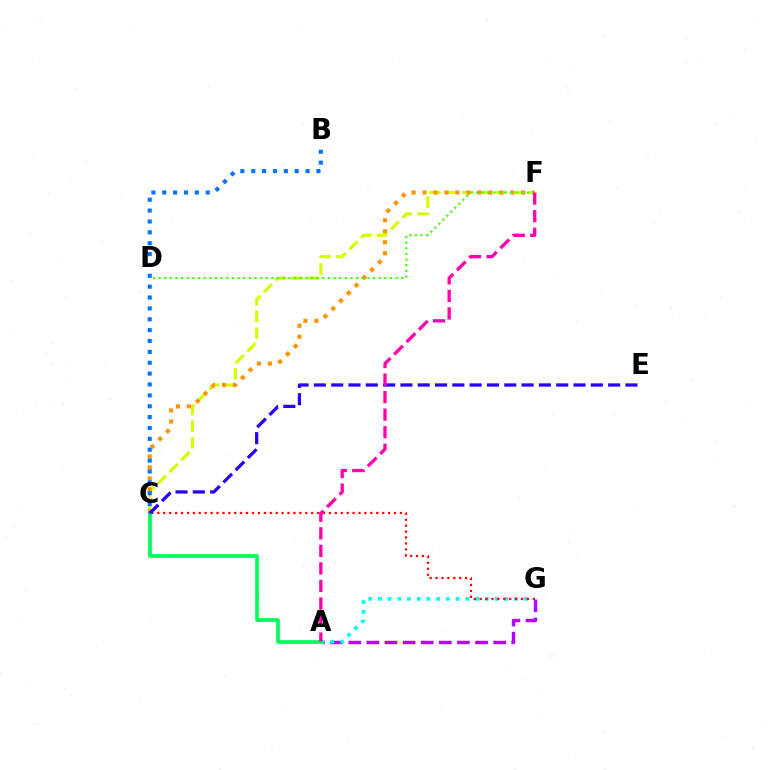{('C', 'F'): [{'color': '#d1ff00', 'line_style': 'dashed', 'thickness': 2.25}, {'color': '#ff9400', 'line_style': 'dotted', 'thickness': 2.98}], ('A', 'G'): [{'color': '#b900ff', 'line_style': 'dashed', 'thickness': 2.46}, {'color': '#00fff6', 'line_style': 'dotted', 'thickness': 2.64}], ('C', 'G'): [{'color': '#ff0000', 'line_style': 'dotted', 'thickness': 1.61}], ('A', 'C'): [{'color': '#00ff5c', 'line_style': 'solid', 'thickness': 2.67}], ('D', 'F'): [{'color': '#3dff00', 'line_style': 'dotted', 'thickness': 1.53}], ('C', 'E'): [{'color': '#2500ff', 'line_style': 'dashed', 'thickness': 2.35}], ('B', 'C'): [{'color': '#0074ff', 'line_style': 'dotted', 'thickness': 2.95}], ('A', 'F'): [{'color': '#ff00ac', 'line_style': 'dashed', 'thickness': 2.38}]}